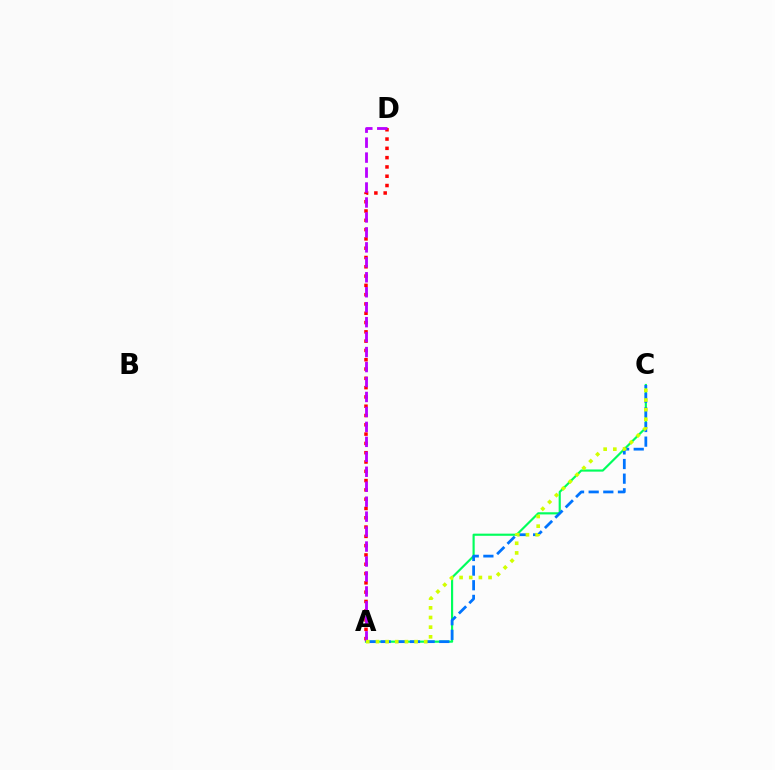{('A', 'C'): [{'color': '#00ff5c', 'line_style': 'solid', 'thickness': 1.55}, {'color': '#0074ff', 'line_style': 'dashed', 'thickness': 1.99}, {'color': '#d1ff00', 'line_style': 'dotted', 'thickness': 2.62}], ('A', 'D'): [{'color': '#ff0000', 'line_style': 'dotted', 'thickness': 2.53}, {'color': '#b900ff', 'line_style': 'dashed', 'thickness': 2.03}]}